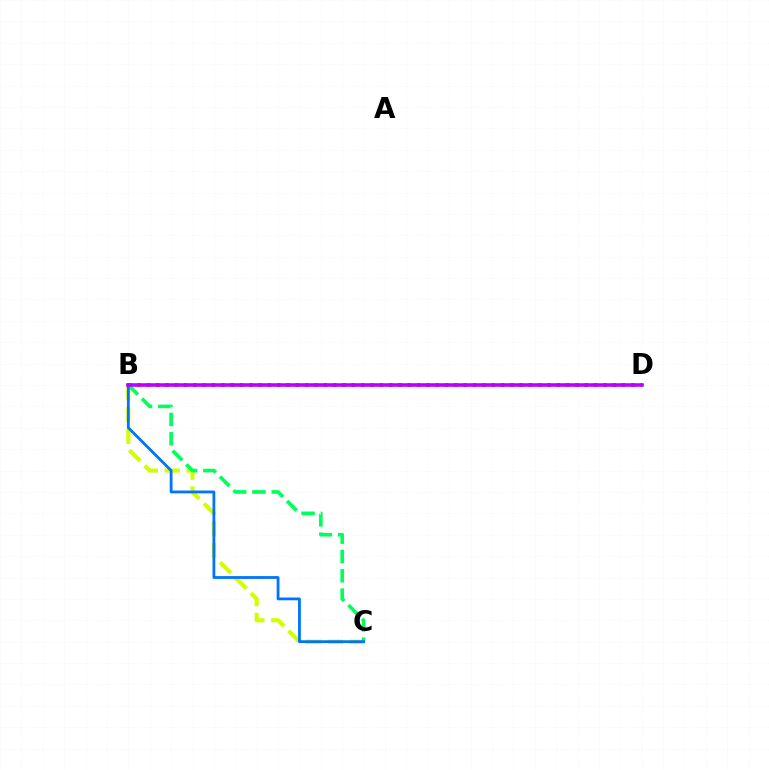{('B', 'D'): [{'color': '#ff0000', 'line_style': 'dotted', 'thickness': 2.53}, {'color': '#b900ff', 'line_style': 'solid', 'thickness': 2.58}], ('B', 'C'): [{'color': '#d1ff00', 'line_style': 'dashed', 'thickness': 2.97}, {'color': '#00ff5c', 'line_style': 'dashed', 'thickness': 2.62}, {'color': '#0074ff', 'line_style': 'solid', 'thickness': 2.02}]}